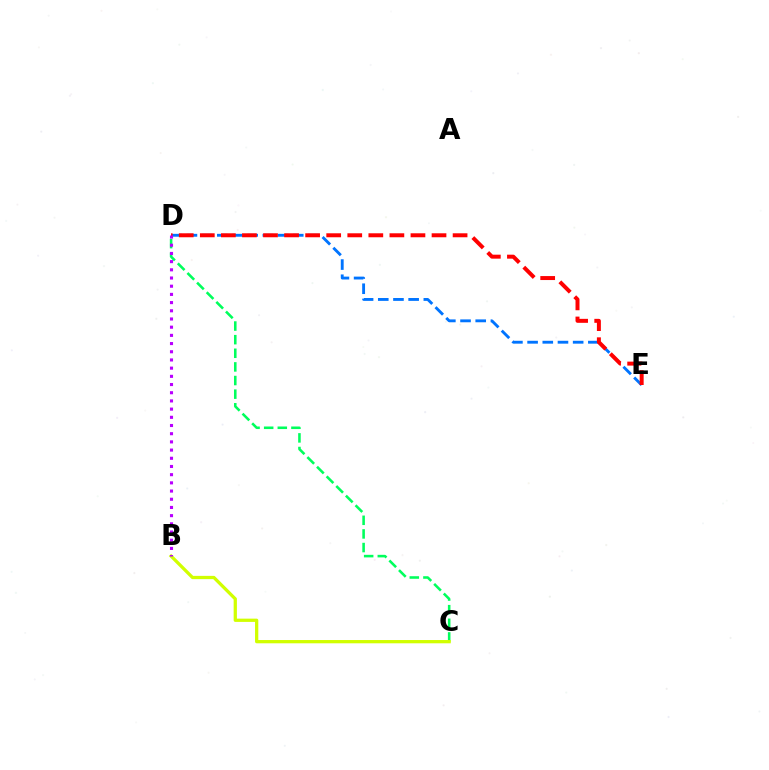{('C', 'D'): [{'color': '#00ff5c', 'line_style': 'dashed', 'thickness': 1.85}], ('B', 'C'): [{'color': '#d1ff00', 'line_style': 'solid', 'thickness': 2.35}], ('D', 'E'): [{'color': '#0074ff', 'line_style': 'dashed', 'thickness': 2.06}, {'color': '#ff0000', 'line_style': 'dashed', 'thickness': 2.86}], ('B', 'D'): [{'color': '#b900ff', 'line_style': 'dotted', 'thickness': 2.23}]}